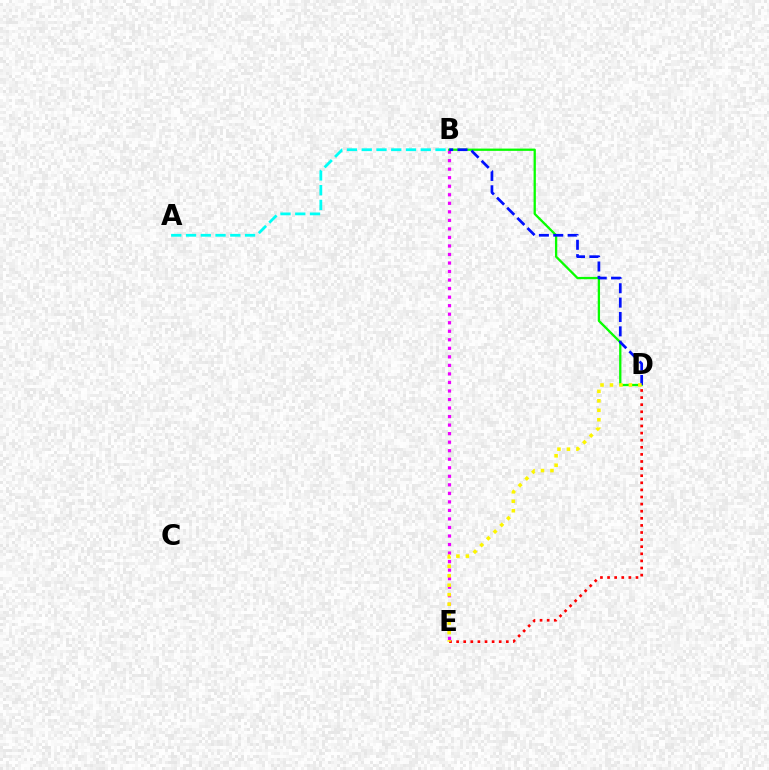{('B', 'E'): [{'color': '#ee00ff', 'line_style': 'dotted', 'thickness': 2.32}], ('B', 'D'): [{'color': '#08ff00', 'line_style': 'solid', 'thickness': 1.65}, {'color': '#0010ff', 'line_style': 'dashed', 'thickness': 1.95}], ('D', 'E'): [{'color': '#ff0000', 'line_style': 'dotted', 'thickness': 1.93}, {'color': '#fcf500', 'line_style': 'dotted', 'thickness': 2.57}], ('A', 'B'): [{'color': '#00fff6', 'line_style': 'dashed', 'thickness': 2.01}]}